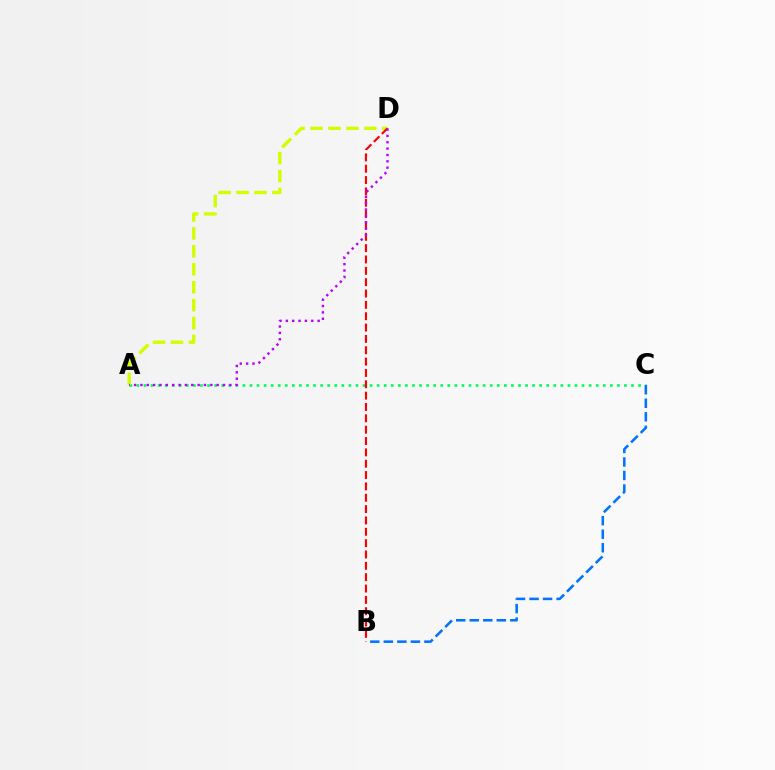{('A', 'C'): [{'color': '#00ff5c', 'line_style': 'dotted', 'thickness': 1.92}], ('A', 'D'): [{'color': '#d1ff00', 'line_style': 'dashed', 'thickness': 2.44}, {'color': '#b900ff', 'line_style': 'dotted', 'thickness': 1.73}], ('B', 'D'): [{'color': '#ff0000', 'line_style': 'dashed', 'thickness': 1.54}], ('B', 'C'): [{'color': '#0074ff', 'line_style': 'dashed', 'thickness': 1.84}]}